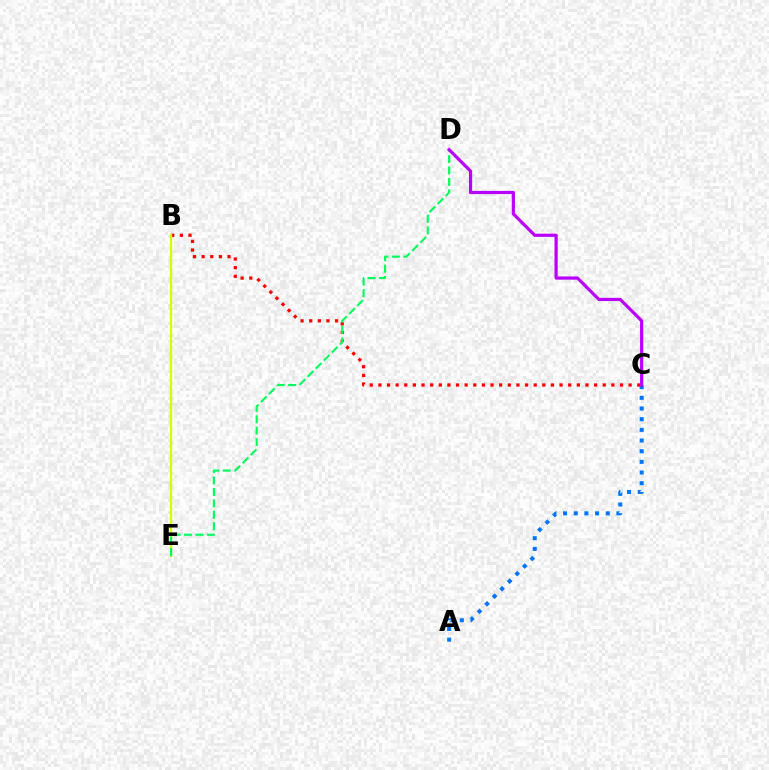{('A', 'C'): [{'color': '#0074ff', 'line_style': 'dotted', 'thickness': 2.9}], ('B', 'C'): [{'color': '#ff0000', 'line_style': 'dotted', 'thickness': 2.34}], ('B', 'E'): [{'color': '#d1ff00', 'line_style': 'solid', 'thickness': 1.62}], ('D', 'E'): [{'color': '#00ff5c', 'line_style': 'dashed', 'thickness': 1.55}], ('C', 'D'): [{'color': '#b900ff', 'line_style': 'solid', 'thickness': 2.3}]}